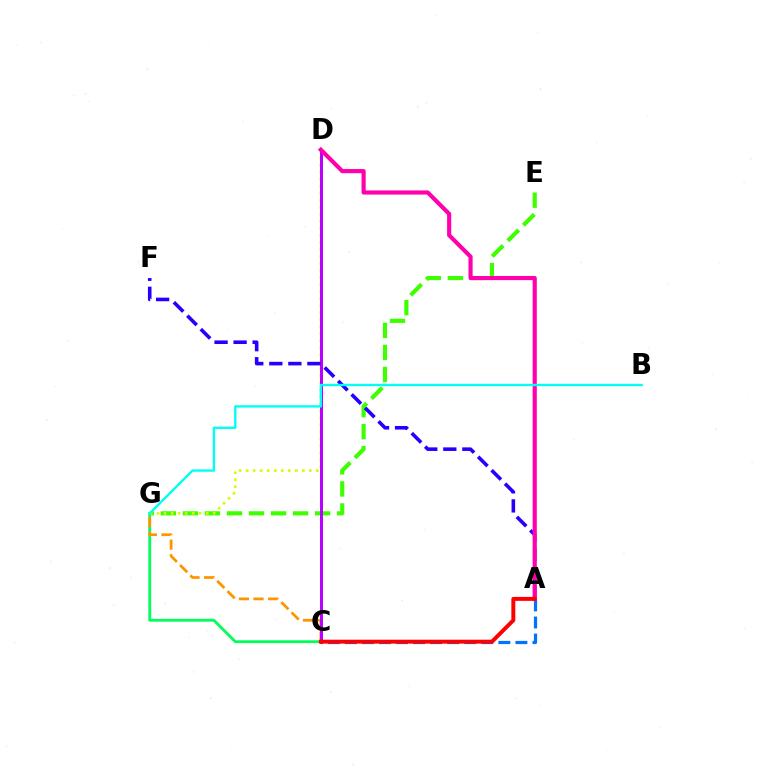{('C', 'G'): [{'color': '#00ff5c', 'line_style': 'solid', 'thickness': 2.02}, {'color': '#ff9400', 'line_style': 'dashed', 'thickness': 1.98}], ('E', 'G'): [{'color': '#3dff00', 'line_style': 'dashed', 'thickness': 2.99}], ('D', 'G'): [{'color': '#d1ff00', 'line_style': 'dotted', 'thickness': 1.91}], ('C', 'D'): [{'color': '#b900ff', 'line_style': 'solid', 'thickness': 2.14}], ('A', 'C'): [{'color': '#0074ff', 'line_style': 'dashed', 'thickness': 2.32}, {'color': '#ff0000', 'line_style': 'solid', 'thickness': 2.83}], ('A', 'F'): [{'color': '#2500ff', 'line_style': 'dashed', 'thickness': 2.59}], ('A', 'D'): [{'color': '#ff00ac', 'line_style': 'solid', 'thickness': 2.98}], ('B', 'G'): [{'color': '#00fff6', 'line_style': 'solid', 'thickness': 1.69}]}